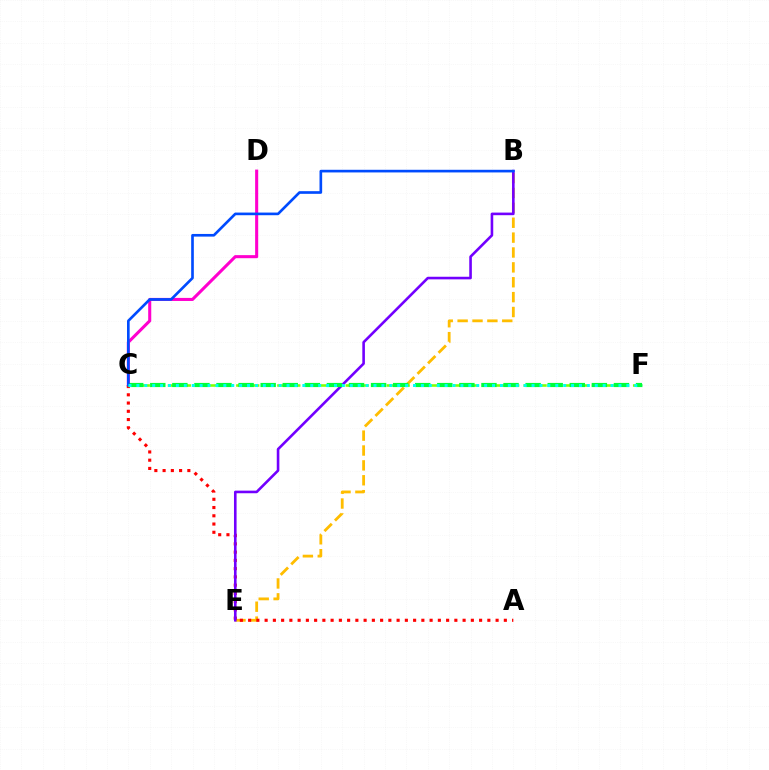{('B', 'E'): [{'color': '#ffbd00', 'line_style': 'dashed', 'thickness': 2.02}, {'color': '#7200ff', 'line_style': 'solid', 'thickness': 1.88}], ('C', 'D'): [{'color': '#ff00cf', 'line_style': 'solid', 'thickness': 2.21}], ('A', 'C'): [{'color': '#ff0000', 'line_style': 'dotted', 'thickness': 2.24}], ('C', 'F'): [{'color': '#84ff00', 'line_style': 'dashed', 'thickness': 1.86}, {'color': '#00ff39', 'line_style': 'dashed', 'thickness': 3.0}, {'color': '#00fff6', 'line_style': 'dotted', 'thickness': 2.15}], ('B', 'C'): [{'color': '#004bff', 'line_style': 'solid', 'thickness': 1.91}]}